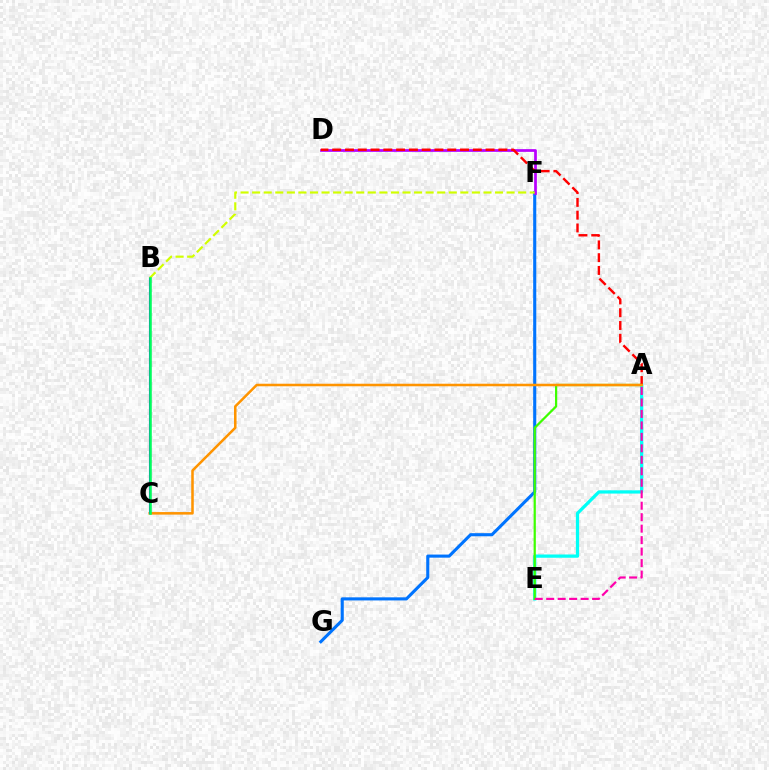{('F', 'G'): [{'color': '#0074ff', 'line_style': 'solid', 'thickness': 2.23}], ('A', 'E'): [{'color': '#00fff6', 'line_style': 'solid', 'thickness': 2.34}, {'color': '#3dff00', 'line_style': 'solid', 'thickness': 1.6}, {'color': '#ff00ac', 'line_style': 'dashed', 'thickness': 1.56}], ('D', 'F'): [{'color': '#b900ff', 'line_style': 'solid', 'thickness': 1.96}], ('A', 'D'): [{'color': '#ff0000', 'line_style': 'dashed', 'thickness': 1.74}], ('A', 'C'): [{'color': '#ff9400', 'line_style': 'solid', 'thickness': 1.83}], ('B', 'C'): [{'color': '#2500ff', 'line_style': 'solid', 'thickness': 1.51}, {'color': '#00ff5c', 'line_style': 'solid', 'thickness': 1.83}], ('B', 'F'): [{'color': '#d1ff00', 'line_style': 'dashed', 'thickness': 1.57}]}